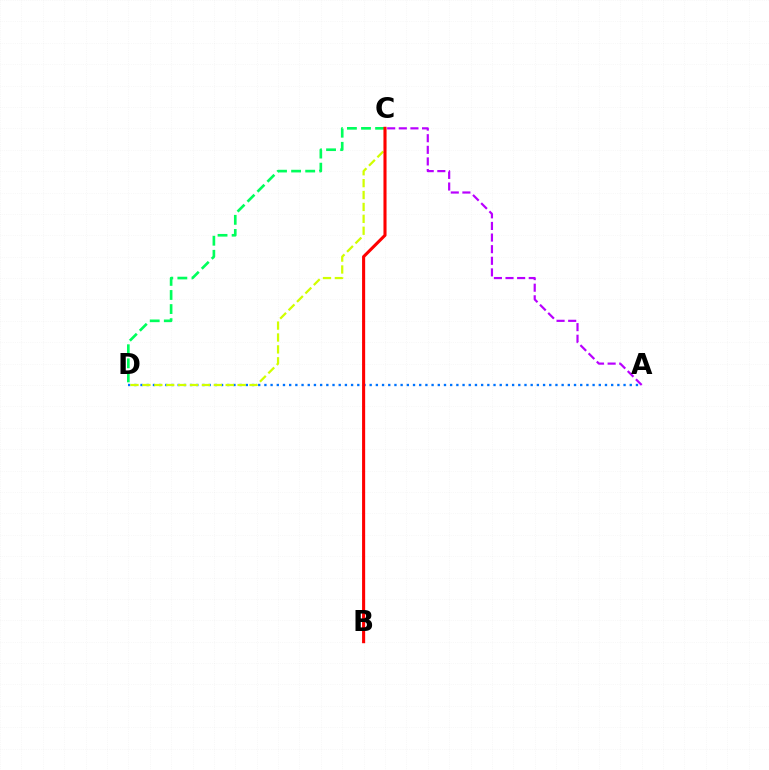{('C', 'D'): [{'color': '#00ff5c', 'line_style': 'dashed', 'thickness': 1.91}, {'color': '#d1ff00', 'line_style': 'dashed', 'thickness': 1.62}], ('A', 'D'): [{'color': '#0074ff', 'line_style': 'dotted', 'thickness': 1.68}], ('A', 'C'): [{'color': '#b900ff', 'line_style': 'dashed', 'thickness': 1.58}], ('B', 'C'): [{'color': '#ff0000', 'line_style': 'solid', 'thickness': 2.22}]}